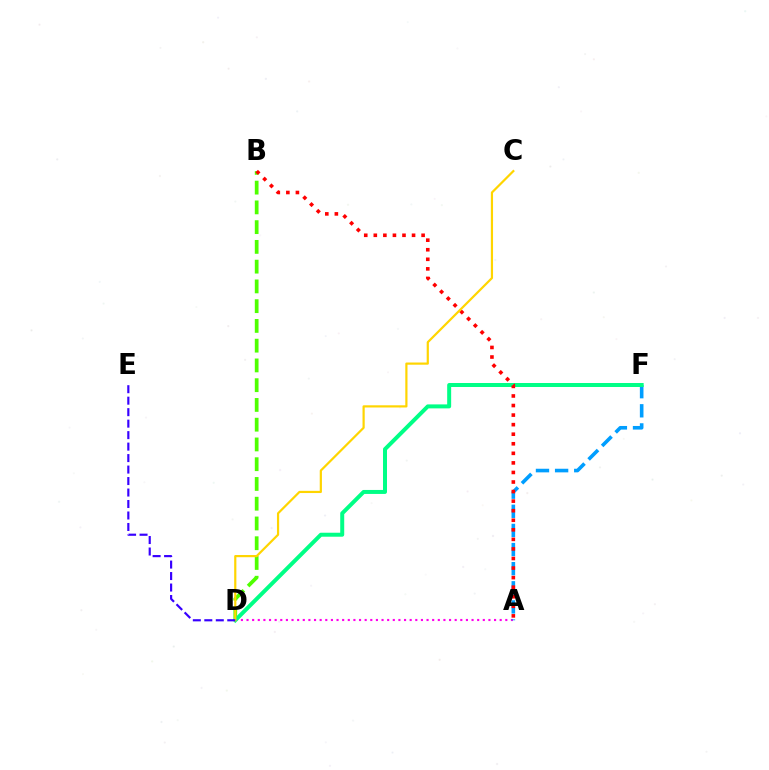{('B', 'D'): [{'color': '#4fff00', 'line_style': 'dashed', 'thickness': 2.68}], ('A', 'D'): [{'color': '#ff00ed', 'line_style': 'dotted', 'thickness': 1.53}], ('A', 'F'): [{'color': '#009eff', 'line_style': 'dashed', 'thickness': 2.6}], ('D', 'F'): [{'color': '#00ff86', 'line_style': 'solid', 'thickness': 2.87}], ('A', 'B'): [{'color': '#ff0000', 'line_style': 'dotted', 'thickness': 2.6}], ('C', 'D'): [{'color': '#ffd500', 'line_style': 'solid', 'thickness': 1.58}], ('D', 'E'): [{'color': '#3700ff', 'line_style': 'dashed', 'thickness': 1.56}]}